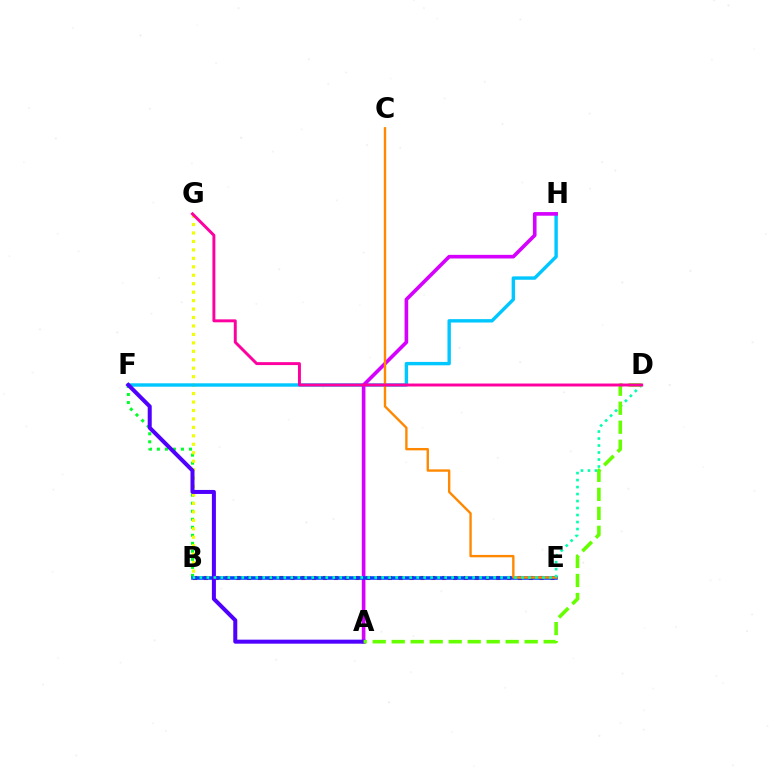{('B', 'E'): [{'color': '#ff0000', 'line_style': 'dotted', 'thickness': 2.94}, {'color': '#003fff', 'line_style': 'solid', 'thickness': 2.56}], ('B', 'F'): [{'color': '#00ff27', 'line_style': 'dotted', 'thickness': 2.18}], ('B', 'G'): [{'color': '#eeff00', 'line_style': 'dotted', 'thickness': 2.3}], ('F', 'H'): [{'color': '#00c7ff', 'line_style': 'solid', 'thickness': 2.45}], ('A', 'H'): [{'color': '#d600ff', 'line_style': 'solid', 'thickness': 2.62}], ('C', 'E'): [{'color': '#ff8800', 'line_style': 'solid', 'thickness': 1.71}], ('A', 'F'): [{'color': '#4f00ff', 'line_style': 'solid', 'thickness': 2.89}], ('B', 'D'): [{'color': '#00ffaf', 'line_style': 'dotted', 'thickness': 1.9}], ('A', 'D'): [{'color': '#66ff00', 'line_style': 'dashed', 'thickness': 2.58}], ('D', 'G'): [{'color': '#ff00a0', 'line_style': 'solid', 'thickness': 2.12}]}